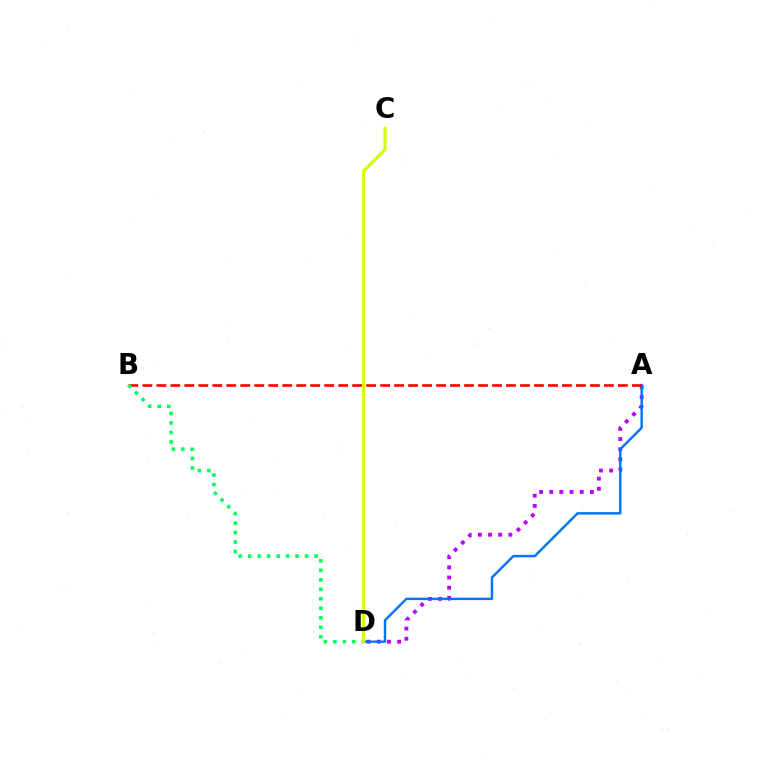{('A', 'D'): [{'color': '#b900ff', 'line_style': 'dotted', 'thickness': 2.76}, {'color': '#0074ff', 'line_style': 'solid', 'thickness': 1.75}], ('A', 'B'): [{'color': '#ff0000', 'line_style': 'dashed', 'thickness': 1.9}], ('B', 'D'): [{'color': '#00ff5c', 'line_style': 'dotted', 'thickness': 2.58}], ('C', 'D'): [{'color': '#d1ff00', 'line_style': 'solid', 'thickness': 2.23}]}